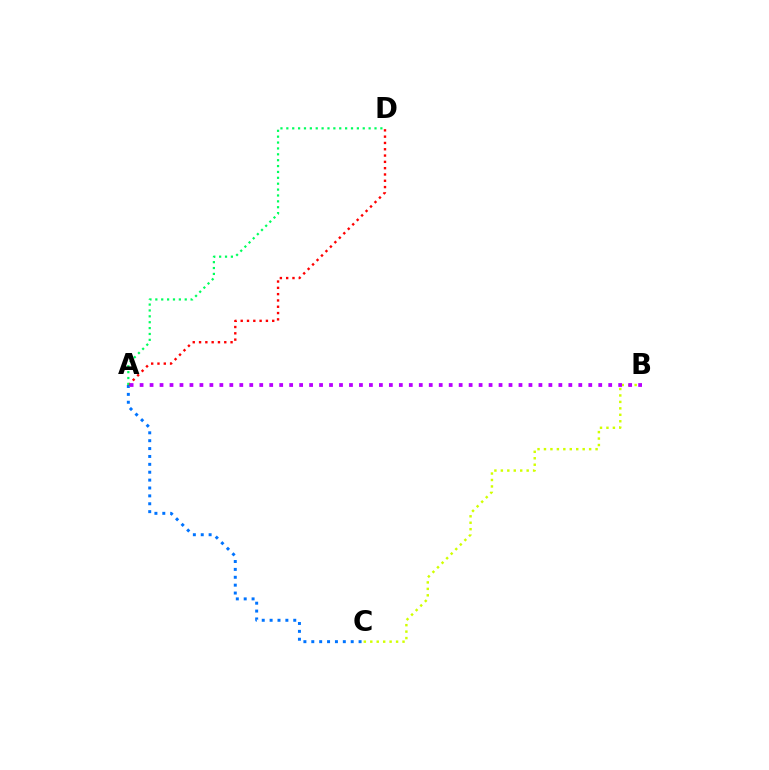{('A', 'C'): [{'color': '#0074ff', 'line_style': 'dotted', 'thickness': 2.14}], ('A', 'D'): [{'color': '#ff0000', 'line_style': 'dotted', 'thickness': 1.71}, {'color': '#00ff5c', 'line_style': 'dotted', 'thickness': 1.6}], ('B', 'C'): [{'color': '#d1ff00', 'line_style': 'dotted', 'thickness': 1.75}], ('A', 'B'): [{'color': '#b900ff', 'line_style': 'dotted', 'thickness': 2.71}]}